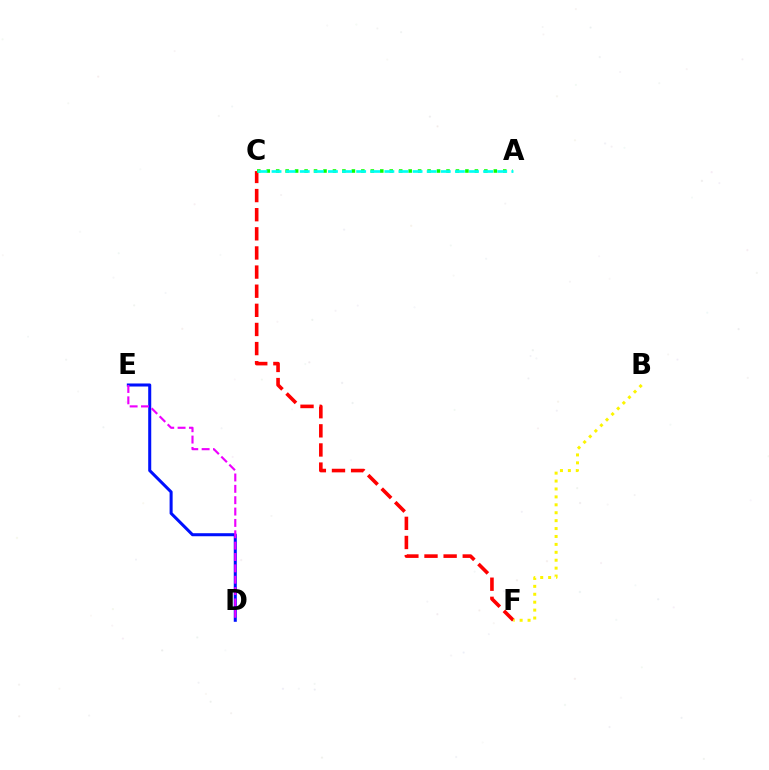{('C', 'F'): [{'color': '#ff0000', 'line_style': 'dashed', 'thickness': 2.6}], ('A', 'C'): [{'color': '#08ff00', 'line_style': 'dotted', 'thickness': 2.57}, {'color': '#00fff6', 'line_style': 'dashed', 'thickness': 1.92}], ('B', 'F'): [{'color': '#fcf500', 'line_style': 'dotted', 'thickness': 2.15}], ('D', 'E'): [{'color': '#0010ff', 'line_style': 'solid', 'thickness': 2.19}, {'color': '#ee00ff', 'line_style': 'dashed', 'thickness': 1.54}]}